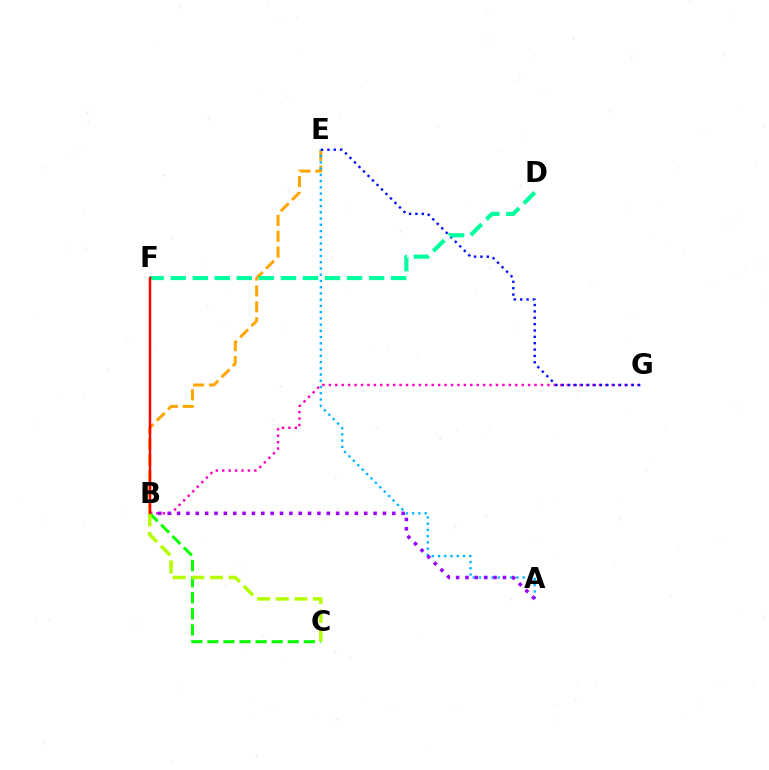{('B', 'E'): [{'color': '#ffa500', 'line_style': 'dashed', 'thickness': 2.16}], ('B', 'G'): [{'color': '#ff00bd', 'line_style': 'dotted', 'thickness': 1.75}], ('A', 'E'): [{'color': '#00b5ff', 'line_style': 'dotted', 'thickness': 1.7}], ('E', 'G'): [{'color': '#0010ff', 'line_style': 'dotted', 'thickness': 1.73}], ('D', 'F'): [{'color': '#00ff9d', 'line_style': 'dashed', 'thickness': 2.99}], ('A', 'B'): [{'color': '#9b00ff', 'line_style': 'dotted', 'thickness': 2.54}], ('B', 'C'): [{'color': '#08ff00', 'line_style': 'dashed', 'thickness': 2.19}, {'color': '#b3ff00', 'line_style': 'dashed', 'thickness': 2.53}], ('B', 'F'): [{'color': '#ff0000', 'line_style': 'solid', 'thickness': 1.77}]}